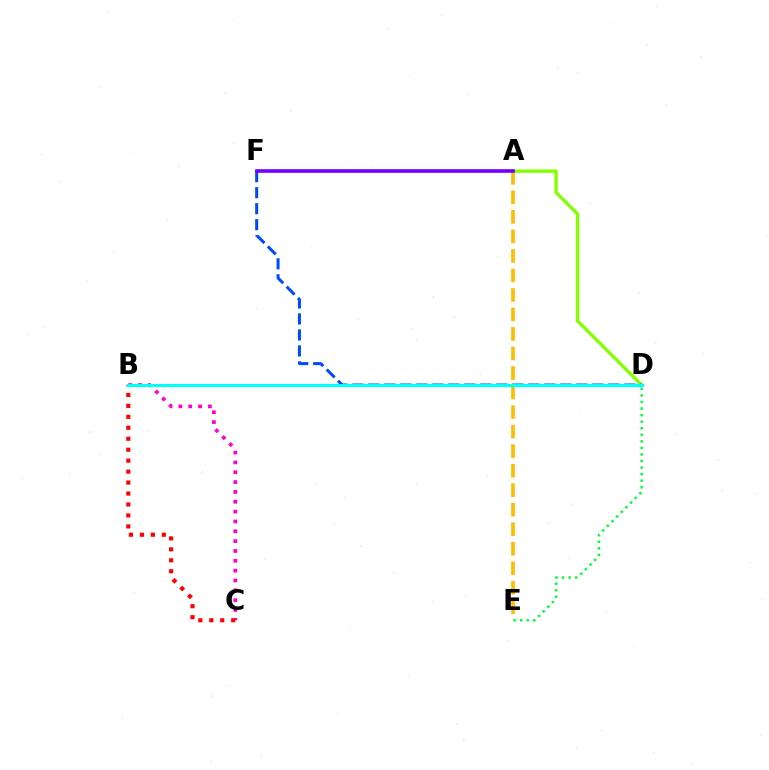{('B', 'C'): [{'color': '#ff00cf', 'line_style': 'dotted', 'thickness': 2.67}, {'color': '#ff0000', 'line_style': 'dotted', 'thickness': 2.98}], ('A', 'E'): [{'color': '#ffbd00', 'line_style': 'dashed', 'thickness': 2.65}], ('A', 'D'): [{'color': '#84ff00', 'line_style': 'solid', 'thickness': 2.41}], ('D', 'F'): [{'color': '#004bff', 'line_style': 'dashed', 'thickness': 2.17}], ('B', 'D'): [{'color': '#00fff6', 'line_style': 'solid', 'thickness': 2.25}], ('D', 'E'): [{'color': '#00ff39', 'line_style': 'dotted', 'thickness': 1.78}], ('A', 'F'): [{'color': '#7200ff', 'line_style': 'solid', 'thickness': 2.62}]}